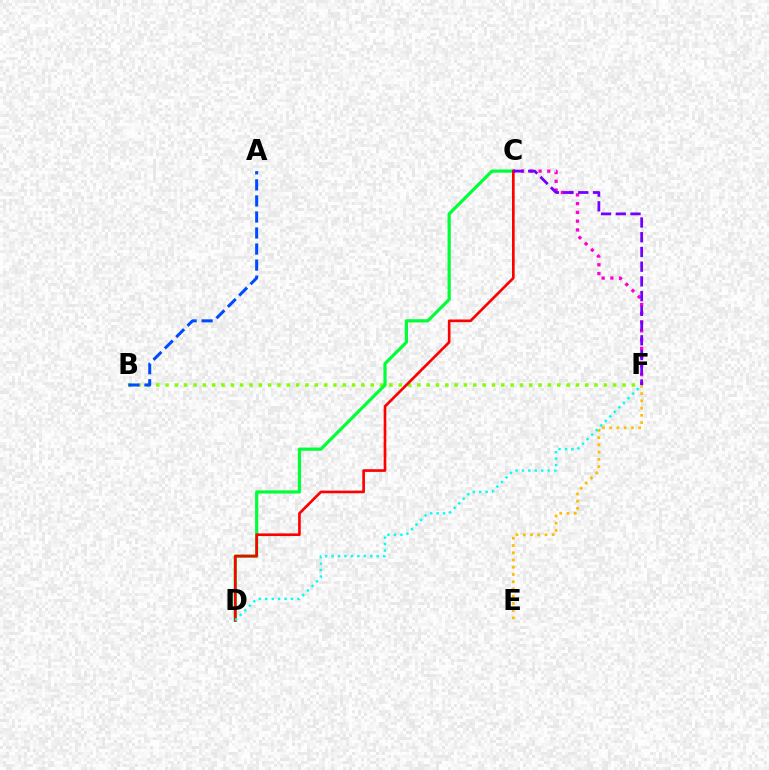{('B', 'F'): [{'color': '#84ff00', 'line_style': 'dotted', 'thickness': 2.53}], ('C', 'D'): [{'color': '#00ff39', 'line_style': 'solid', 'thickness': 2.31}, {'color': '#ff0000', 'line_style': 'solid', 'thickness': 1.91}], ('C', 'F'): [{'color': '#ff00cf', 'line_style': 'dotted', 'thickness': 2.38}, {'color': '#7200ff', 'line_style': 'dashed', 'thickness': 2.0}], ('A', 'B'): [{'color': '#004bff', 'line_style': 'dashed', 'thickness': 2.18}], ('E', 'F'): [{'color': '#ffbd00', 'line_style': 'dotted', 'thickness': 1.97}], ('D', 'F'): [{'color': '#00fff6', 'line_style': 'dotted', 'thickness': 1.75}]}